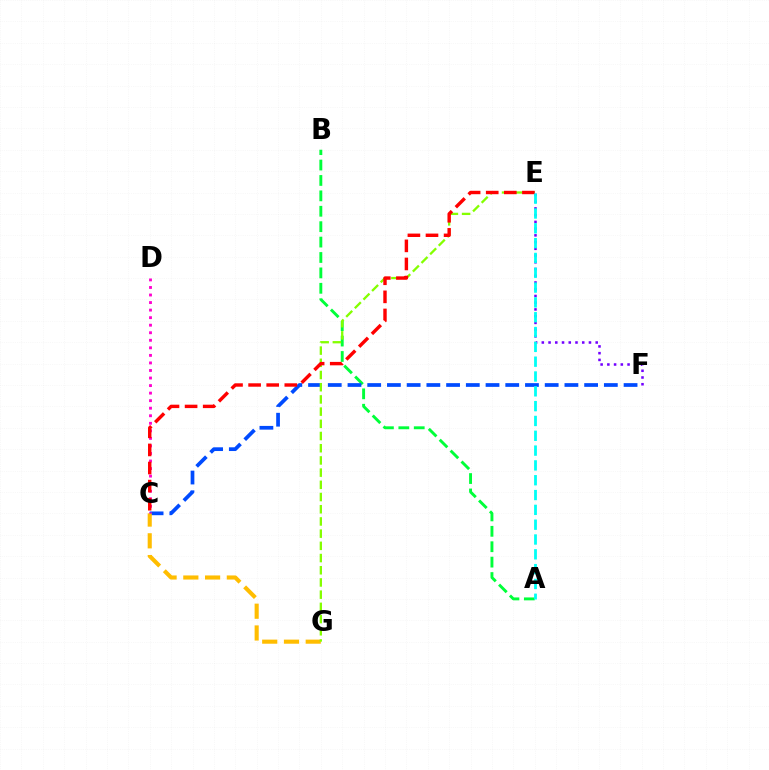{('A', 'B'): [{'color': '#00ff39', 'line_style': 'dashed', 'thickness': 2.09}], ('C', 'F'): [{'color': '#004bff', 'line_style': 'dashed', 'thickness': 2.68}], ('C', 'G'): [{'color': '#ffbd00', 'line_style': 'dashed', 'thickness': 2.96}], ('C', 'D'): [{'color': '#ff00cf', 'line_style': 'dotted', 'thickness': 2.05}], ('E', 'G'): [{'color': '#84ff00', 'line_style': 'dashed', 'thickness': 1.66}], ('E', 'F'): [{'color': '#7200ff', 'line_style': 'dotted', 'thickness': 1.83}], ('C', 'E'): [{'color': '#ff0000', 'line_style': 'dashed', 'thickness': 2.46}], ('A', 'E'): [{'color': '#00fff6', 'line_style': 'dashed', 'thickness': 2.01}]}